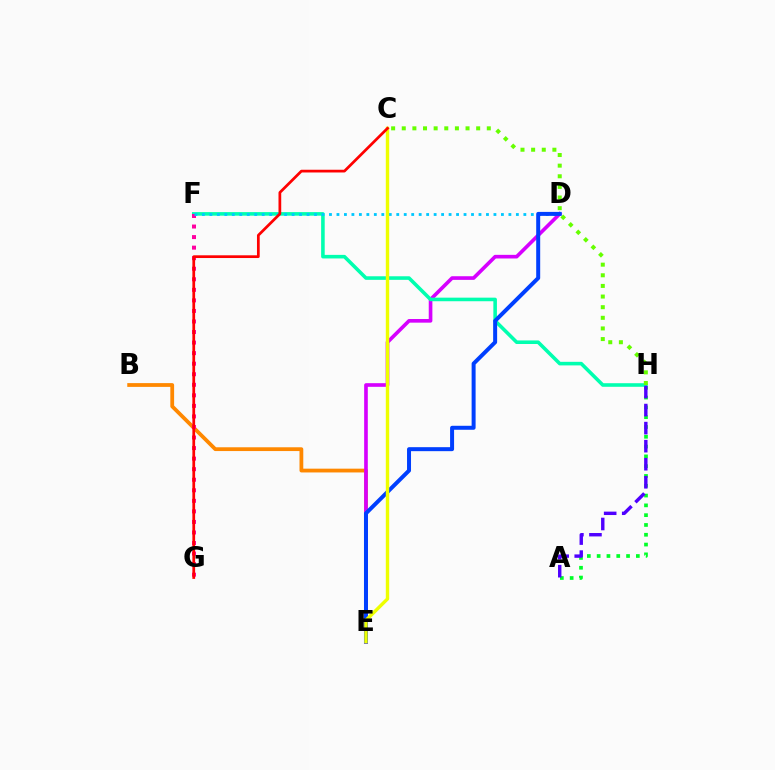{('A', 'H'): [{'color': '#00ff27', 'line_style': 'dotted', 'thickness': 2.66}, {'color': '#4f00ff', 'line_style': 'dashed', 'thickness': 2.45}], ('B', 'E'): [{'color': '#ff8800', 'line_style': 'solid', 'thickness': 2.72}], ('D', 'E'): [{'color': '#d600ff', 'line_style': 'solid', 'thickness': 2.62}, {'color': '#003fff', 'line_style': 'solid', 'thickness': 2.87}], ('F', 'H'): [{'color': '#00ffaf', 'line_style': 'solid', 'thickness': 2.57}], ('F', 'G'): [{'color': '#ff00a0', 'line_style': 'dotted', 'thickness': 2.87}], ('D', 'F'): [{'color': '#00c7ff', 'line_style': 'dotted', 'thickness': 2.03}], ('C', 'E'): [{'color': '#eeff00', 'line_style': 'solid', 'thickness': 2.44}], ('C', 'G'): [{'color': '#ff0000', 'line_style': 'solid', 'thickness': 1.97}], ('C', 'H'): [{'color': '#66ff00', 'line_style': 'dotted', 'thickness': 2.89}]}